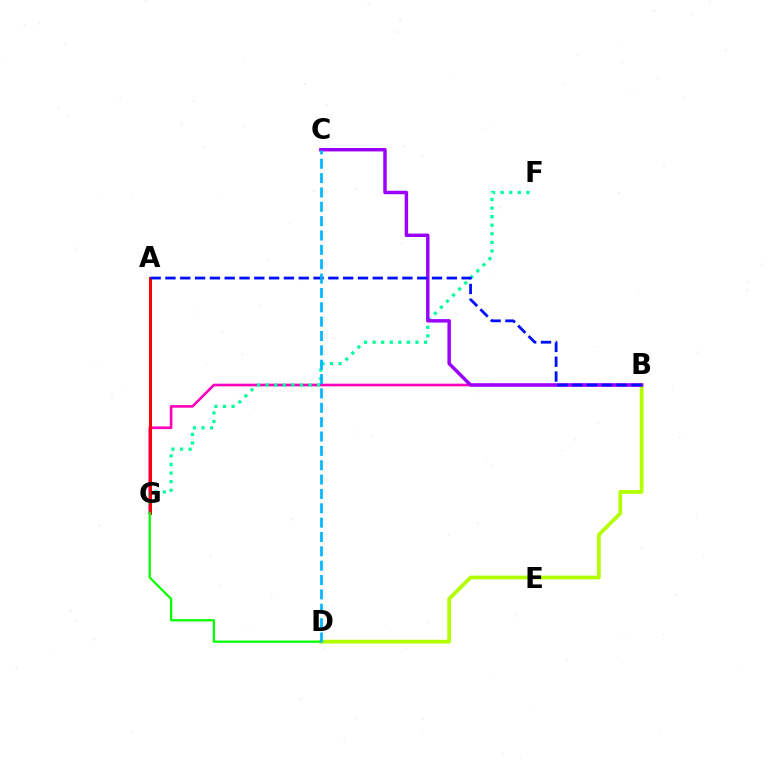{('B', 'D'): [{'color': '#b3ff00', 'line_style': 'solid', 'thickness': 2.7}], ('B', 'G'): [{'color': '#ff00bd', 'line_style': 'solid', 'thickness': 1.9}], ('A', 'G'): [{'color': '#ffa500', 'line_style': 'dashed', 'thickness': 2.17}, {'color': '#ff0000', 'line_style': 'solid', 'thickness': 2.17}], ('F', 'G'): [{'color': '#00ff9d', 'line_style': 'dotted', 'thickness': 2.33}], ('B', 'C'): [{'color': '#9b00ff', 'line_style': 'solid', 'thickness': 2.48}], ('A', 'B'): [{'color': '#0010ff', 'line_style': 'dashed', 'thickness': 2.01}], ('D', 'G'): [{'color': '#08ff00', 'line_style': 'solid', 'thickness': 1.64}], ('C', 'D'): [{'color': '#00b5ff', 'line_style': 'dashed', 'thickness': 1.95}]}